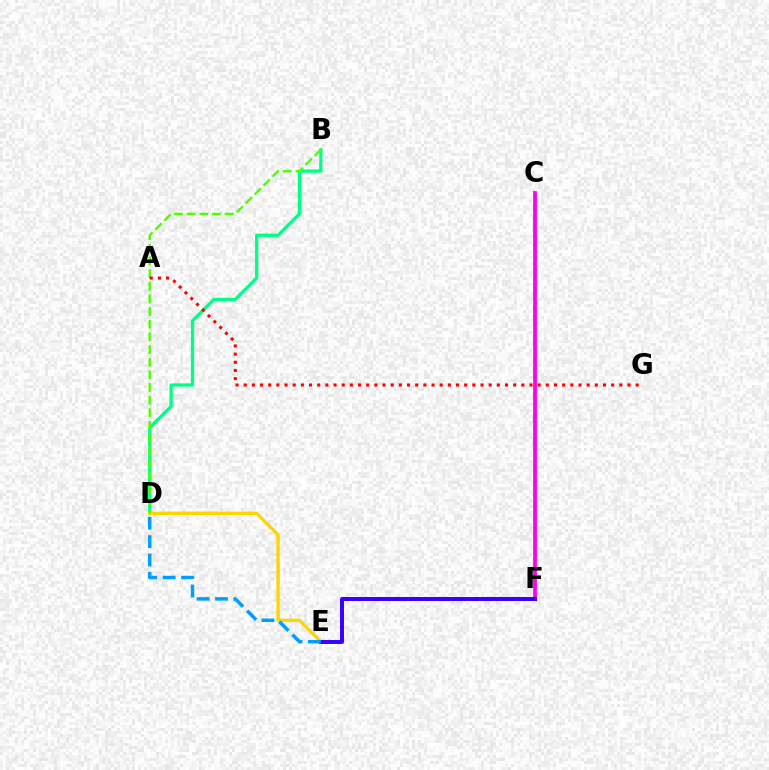{('B', 'D'): [{'color': '#00ff86', 'line_style': 'solid', 'thickness': 2.36}, {'color': '#4fff00', 'line_style': 'dashed', 'thickness': 1.72}], ('C', 'F'): [{'color': '#ff00ed', 'line_style': 'solid', 'thickness': 2.71}], ('D', 'E'): [{'color': '#ffd500', 'line_style': 'solid', 'thickness': 2.42}, {'color': '#009eff', 'line_style': 'dashed', 'thickness': 2.5}], ('E', 'F'): [{'color': '#3700ff', 'line_style': 'solid', 'thickness': 2.86}], ('A', 'G'): [{'color': '#ff0000', 'line_style': 'dotted', 'thickness': 2.22}]}